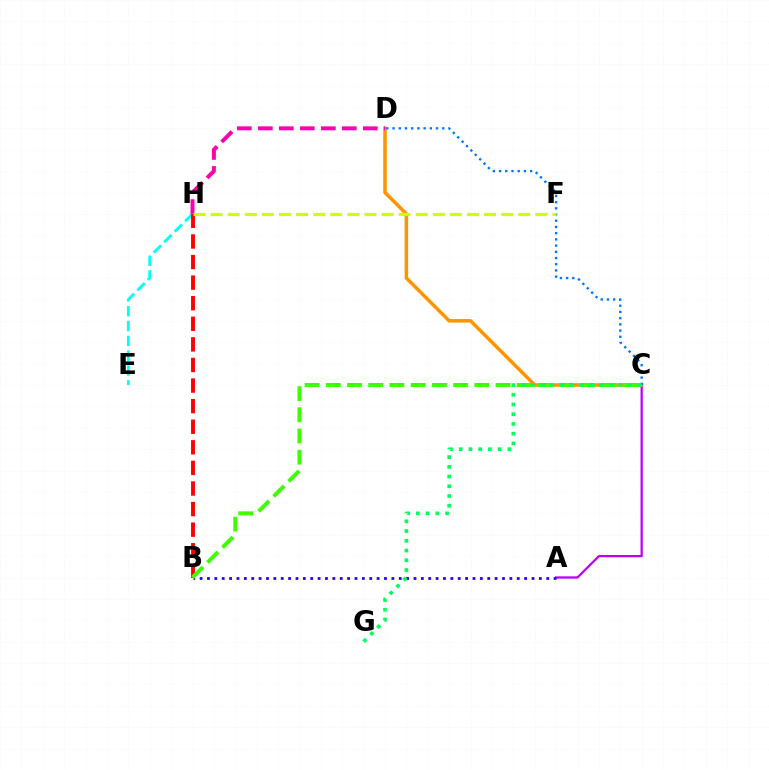{('E', 'H'): [{'color': '#00fff6', 'line_style': 'dashed', 'thickness': 2.02}], ('B', 'H'): [{'color': '#ff0000', 'line_style': 'dashed', 'thickness': 2.8}], ('A', 'C'): [{'color': '#b900ff', 'line_style': 'solid', 'thickness': 1.62}], ('C', 'D'): [{'color': '#ff9400', 'line_style': 'solid', 'thickness': 2.53}, {'color': '#0074ff', 'line_style': 'dotted', 'thickness': 1.69}], ('A', 'B'): [{'color': '#2500ff', 'line_style': 'dotted', 'thickness': 2.0}], ('D', 'H'): [{'color': '#ff00ac', 'line_style': 'dashed', 'thickness': 2.85}], ('B', 'C'): [{'color': '#3dff00', 'line_style': 'dashed', 'thickness': 2.88}], ('F', 'H'): [{'color': '#d1ff00', 'line_style': 'dashed', 'thickness': 2.32}], ('C', 'G'): [{'color': '#00ff5c', 'line_style': 'dotted', 'thickness': 2.64}]}